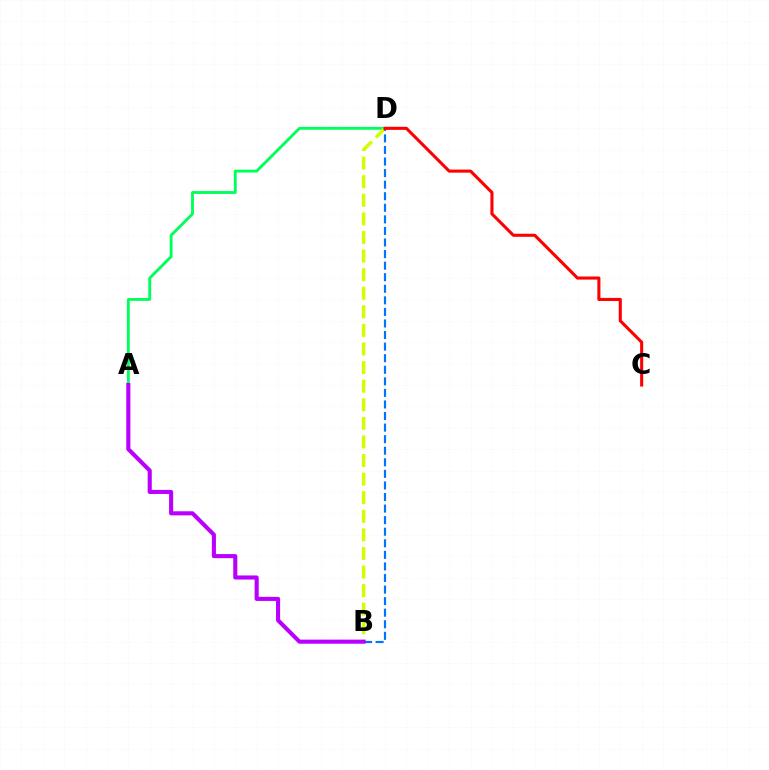{('A', 'D'): [{'color': '#00ff5c', 'line_style': 'solid', 'thickness': 2.07}], ('B', 'D'): [{'color': '#d1ff00', 'line_style': 'dashed', 'thickness': 2.52}, {'color': '#0074ff', 'line_style': 'dashed', 'thickness': 1.57}], ('C', 'D'): [{'color': '#ff0000', 'line_style': 'solid', 'thickness': 2.22}], ('A', 'B'): [{'color': '#b900ff', 'line_style': 'solid', 'thickness': 2.95}]}